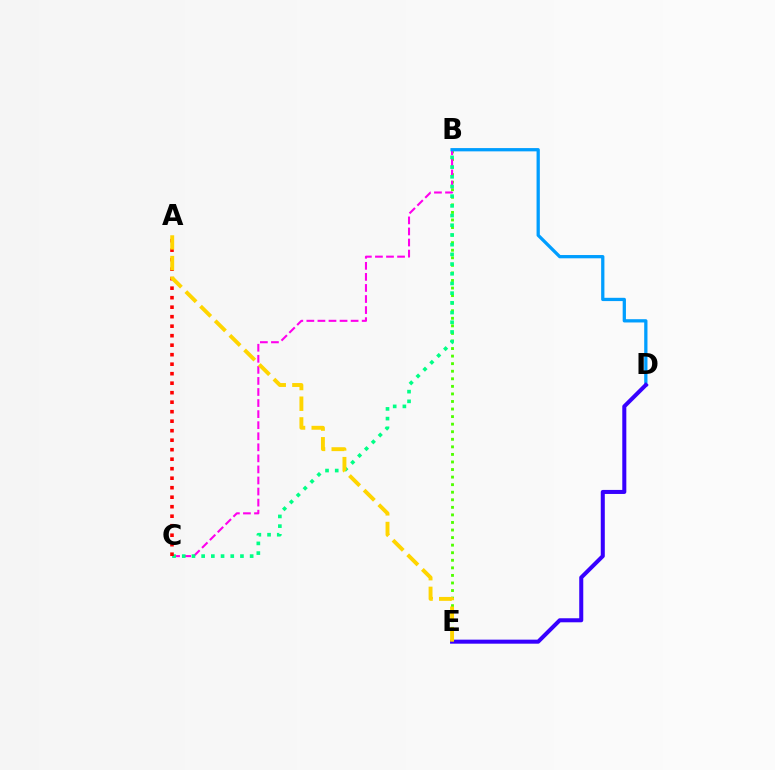{('B', 'E'): [{'color': '#4fff00', 'line_style': 'dotted', 'thickness': 2.05}], ('B', 'C'): [{'color': '#ff00ed', 'line_style': 'dashed', 'thickness': 1.5}, {'color': '#00ff86', 'line_style': 'dotted', 'thickness': 2.64}], ('B', 'D'): [{'color': '#009eff', 'line_style': 'solid', 'thickness': 2.35}], ('D', 'E'): [{'color': '#3700ff', 'line_style': 'solid', 'thickness': 2.9}], ('A', 'C'): [{'color': '#ff0000', 'line_style': 'dotted', 'thickness': 2.58}], ('A', 'E'): [{'color': '#ffd500', 'line_style': 'dashed', 'thickness': 2.81}]}